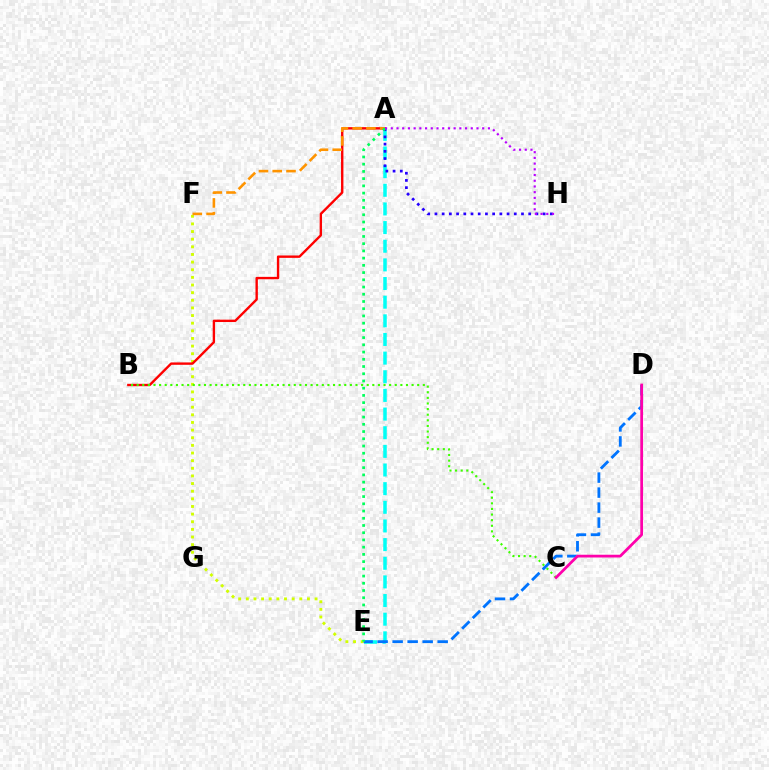{('E', 'F'): [{'color': '#d1ff00', 'line_style': 'dotted', 'thickness': 2.07}], ('A', 'E'): [{'color': '#00fff6', 'line_style': 'dashed', 'thickness': 2.53}, {'color': '#00ff5c', 'line_style': 'dotted', 'thickness': 1.96}], ('D', 'E'): [{'color': '#0074ff', 'line_style': 'dashed', 'thickness': 2.04}], ('A', 'B'): [{'color': '#ff0000', 'line_style': 'solid', 'thickness': 1.71}], ('A', 'F'): [{'color': '#ff9400', 'line_style': 'dashed', 'thickness': 1.87}], ('A', 'H'): [{'color': '#2500ff', 'line_style': 'dotted', 'thickness': 1.96}, {'color': '#b900ff', 'line_style': 'dotted', 'thickness': 1.55}], ('B', 'C'): [{'color': '#3dff00', 'line_style': 'dotted', 'thickness': 1.52}], ('C', 'D'): [{'color': '#ff00ac', 'line_style': 'solid', 'thickness': 1.98}]}